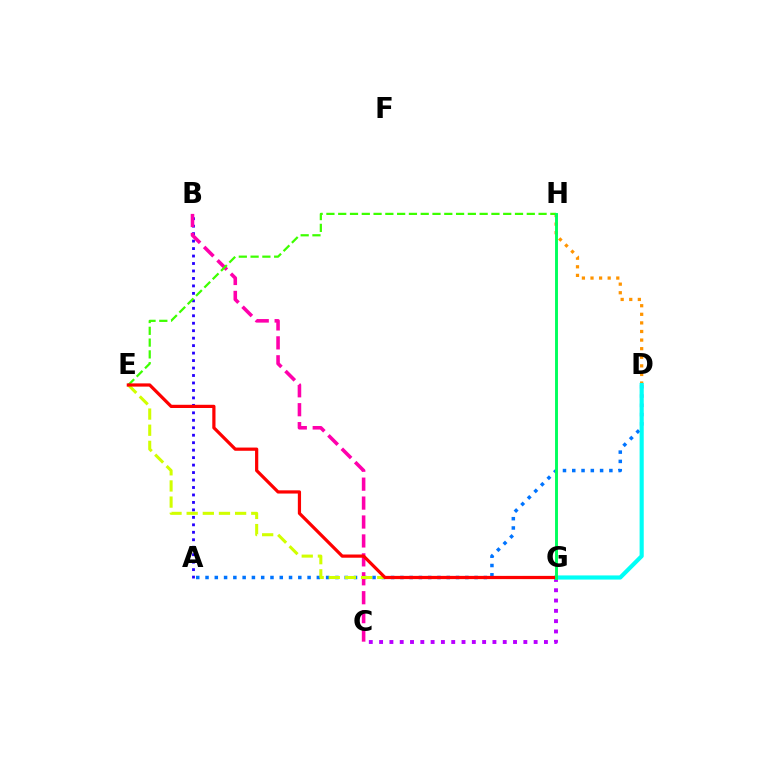{('A', 'B'): [{'color': '#2500ff', 'line_style': 'dotted', 'thickness': 2.03}], ('A', 'D'): [{'color': '#0074ff', 'line_style': 'dotted', 'thickness': 2.52}], ('B', 'C'): [{'color': '#ff00ac', 'line_style': 'dashed', 'thickness': 2.57}], ('E', 'G'): [{'color': '#d1ff00', 'line_style': 'dashed', 'thickness': 2.19}, {'color': '#ff0000', 'line_style': 'solid', 'thickness': 2.32}], ('D', 'H'): [{'color': '#ff9400', 'line_style': 'dotted', 'thickness': 2.33}], ('C', 'G'): [{'color': '#b900ff', 'line_style': 'dotted', 'thickness': 2.8}], ('D', 'G'): [{'color': '#00fff6', 'line_style': 'solid', 'thickness': 2.99}], ('E', 'H'): [{'color': '#3dff00', 'line_style': 'dashed', 'thickness': 1.6}], ('G', 'H'): [{'color': '#00ff5c', 'line_style': 'solid', 'thickness': 2.1}]}